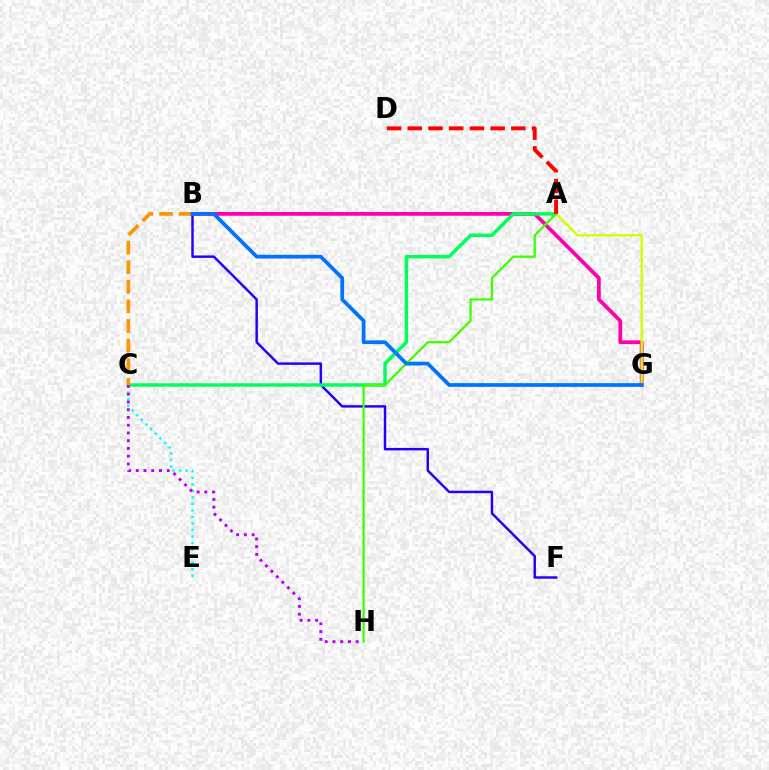{('B', 'F'): [{'color': '#2500ff', 'line_style': 'solid', 'thickness': 1.77}], ('B', 'G'): [{'color': '#ff00ac', 'line_style': 'solid', 'thickness': 2.7}, {'color': '#0074ff', 'line_style': 'solid', 'thickness': 2.69}], ('A', 'C'): [{'color': '#00ff5c', 'line_style': 'solid', 'thickness': 2.5}], ('C', 'E'): [{'color': '#00fff6', 'line_style': 'dotted', 'thickness': 1.77}], ('A', 'G'): [{'color': '#d1ff00', 'line_style': 'solid', 'thickness': 1.72}], ('B', 'C'): [{'color': '#ff9400', 'line_style': 'dashed', 'thickness': 2.66}], ('C', 'H'): [{'color': '#b900ff', 'line_style': 'dotted', 'thickness': 2.11}], ('A', 'H'): [{'color': '#3dff00', 'line_style': 'solid', 'thickness': 1.62}], ('A', 'D'): [{'color': '#ff0000', 'line_style': 'dashed', 'thickness': 2.81}]}